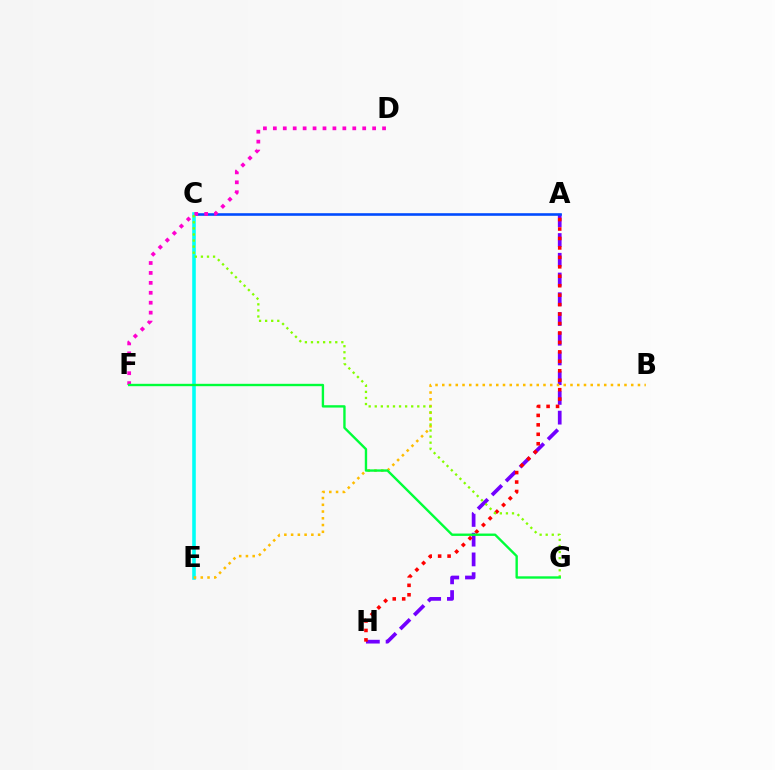{('A', 'H'): [{'color': '#7200ff', 'line_style': 'dashed', 'thickness': 2.68}, {'color': '#ff0000', 'line_style': 'dotted', 'thickness': 2.57}], ('A', 'C'): [{'color': '#004bff', 'line_style': 'solid', 'thickness': 1.87}], ('C', 'E'): [{'color': '#00fff6', 'line_style': 'solid', 'thickness': 2.58}], ('D', 'F'): [{'color': '#ff00cf', 'line_style': 'dotted', 'thickness': 2.7}], ('B', 'E'): [{'color': '#ffbd00', 'line_style': 'dotted', 'thickness': 1.83}], ('C', 'G'): [{'color': '#84ff00', 'line_style': 'dotted', 'thickness': 1.65}], ('F', 'G'): [{'color': '#00ff39', 'line_style': 'solid', 'thickness': 1.71}]}